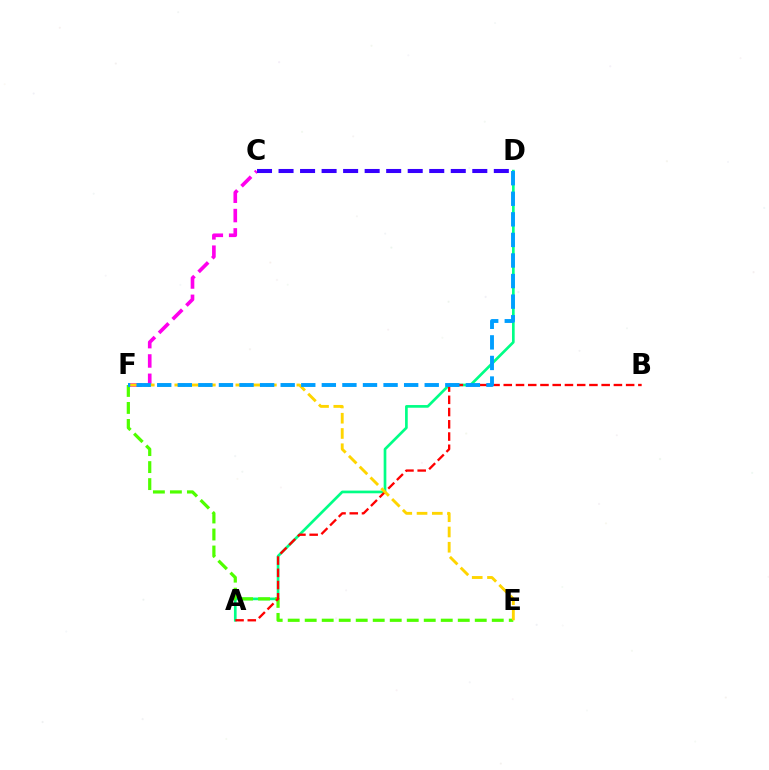{('A', 'D'): [{'color': '#00ff86', 'line_style': 'solid', 'thickness': 1.93}], ('E', 'F'): [{'color': '#4fff00', 'line_style': 'dashed', 'thickness': 2.31}, {'color': '#ffd500', 'line_style': 'dashed', 'thickness': 2.07}], ('C', 'F'): [{'color': '#ff00ed', 'line_style': 'dashed', 'thickness': 2.63}], ('A', 'B'): [{'color': '#ff0000', 'line_style': 'dashed', 'thickness': 1.66}], ('D', 'F'): [{'color': '#009eff', 'line_style': 'dashed', 'thickness': 2.8}], ('C', 'D'): [{'color': '#3700ff', 'line_style': 'dashed', 'thickness': 2.92}]}